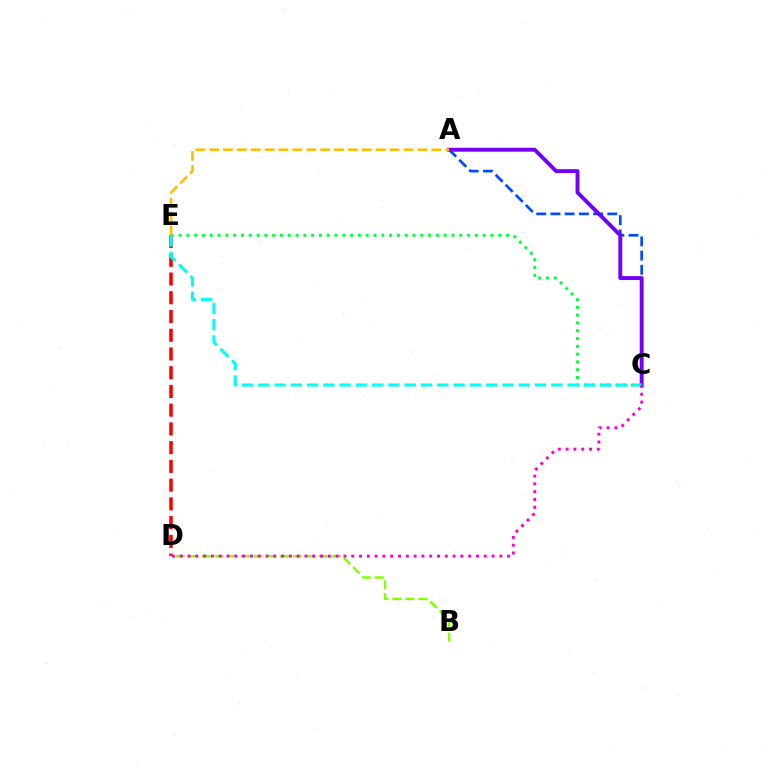{('A', 'C'): [{'color': '#004bff', 'line_style': 'dashed', 'thickness': 1.93}, {'color': '#7200ff', 'line_style': 'solid', 'thickness': 2.82}], ('D', 'E'): [{'color': '#ff0000', 'line_style': 'dashed', 'thickness': 2.55}], ('C', 'E'): [{'color': '#00ff39', 'line_style': 'dotted', 'thickness': 2.12}, {'color': '#00fff6', 'line_style': 'dashed', 'thickness': 2.21}], ('B', 'D'): [{'color': '#84ff00', 'line_style': 'dashed', 'thickness': 1.77}], ('A', 'E'): [{'color': '#ffbd00', 'line_style': 'dashed', 'thickness': 1.89}], ('C', 'D'): [{'color': '#ff00cf', 'line_style': 'dotted', 'thickness': 2.12}]}